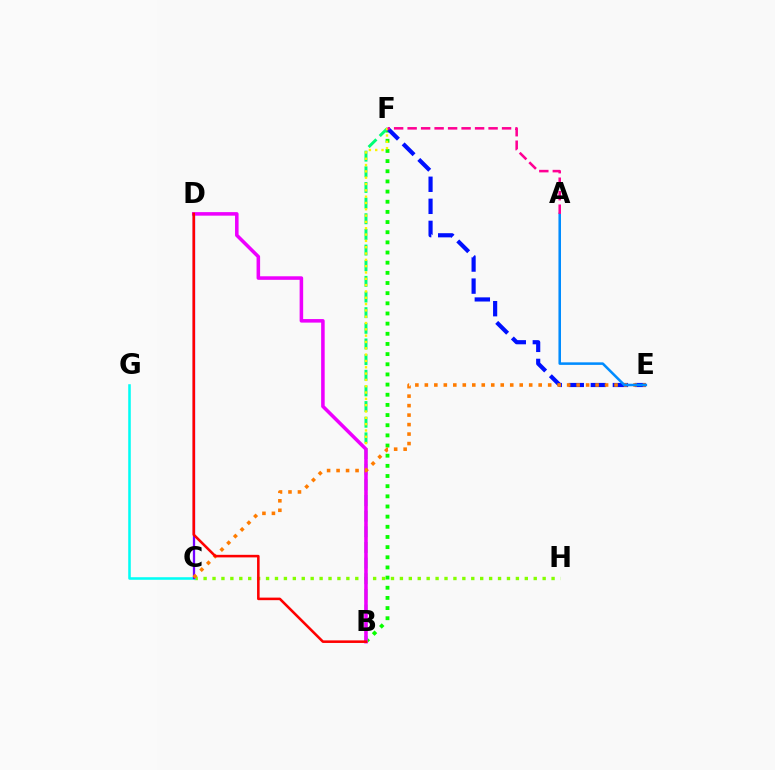{('C', 'H'): [{'color': '#84ff00', 'line_style': 'dotted', 'thickness': 2.42}], ('B', 'F'): [{'color': '#08ff00', 'line_style': 'dotted', 'thickness': 2.76}, {'color': '#00ff74', 'line_style': 'dashed', 'thickness': 2.13}, {'color': '#fcf500', 'line_style': 'dotted', 'thickness': 1.72}], ('E', 'F'): [{'color': '#0010ff', 'line_style': 'dashed', 'thickness': 3.0}], ('C', 'G'): [{'color': '#00fff6', 'line_style': 'solid', 'thickness': 1.84}], ('C', 'D'): [{'color': '#7200ff', 'line_style': 'solid', 'thickness': 1.64}], ('B', 'D'): [{'color': '#ee00ff', 'line_style': 'solid', 'thickness': 2.55}, {'color': '#ff0000', 'line_style': 'solid', 'thickness': 1.85}], ('C', 'E'): [{'color': '#ff7c00', 'line_style': 'dotted', 'thickness': 2.58}], ('A', 'E'): [{'color': '#008cff', 'line_style': 'solid', 'thickness': 1.83}], ('A', 'F'): [{'color': '#ff0094', 'line_style': 'dashed', 'thickness': 1.83}]}